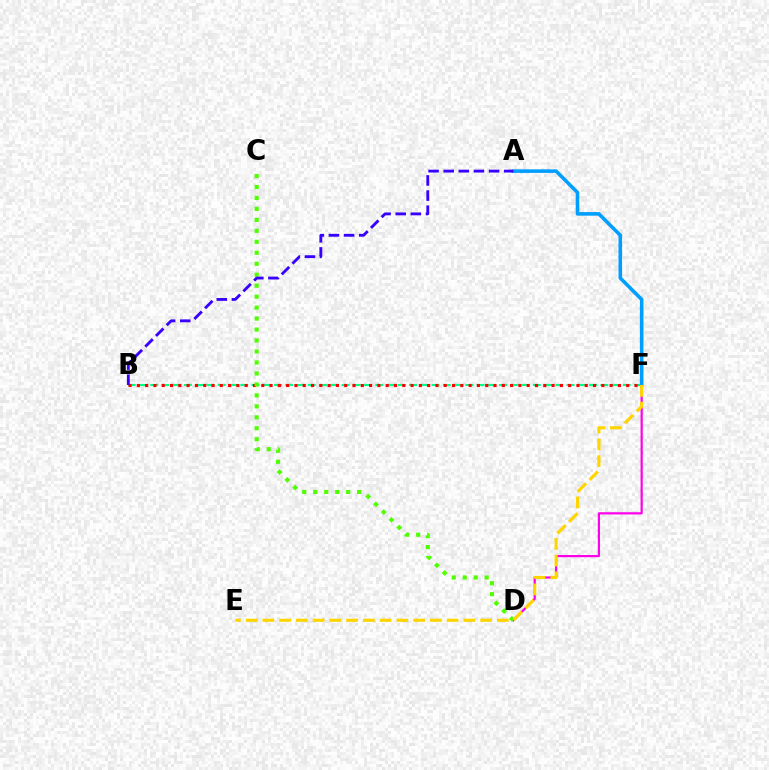{('D', 'F'): [{'color': '#ff00ed', 'line_style': 'solid', 'thickness': 1.59}], ('B', 'F'): [{'color': '#00ff86', 'line_style': 'dashed', 'thickness': 1.53}, {'color': '#ff0000', 'line_style': 'dotted', 'thickness': 2.25}], ('C', 'D'): [{'color': '#4fff00', 'line_style': 'dotted', 'thickness': 2.98}], ('A', 'F'): [{'color': '#009eff', 'line_style': 'solid', 'thickness': 2.57}], ('A', 'B'): [{'color': '#3700ff', 'line_style': 'dashed', 'thickness': 2.05}], ('E', 'F'): [{'color': '#ffd500', 'line_style': 'dashed', 'thickness': 2.27}]}